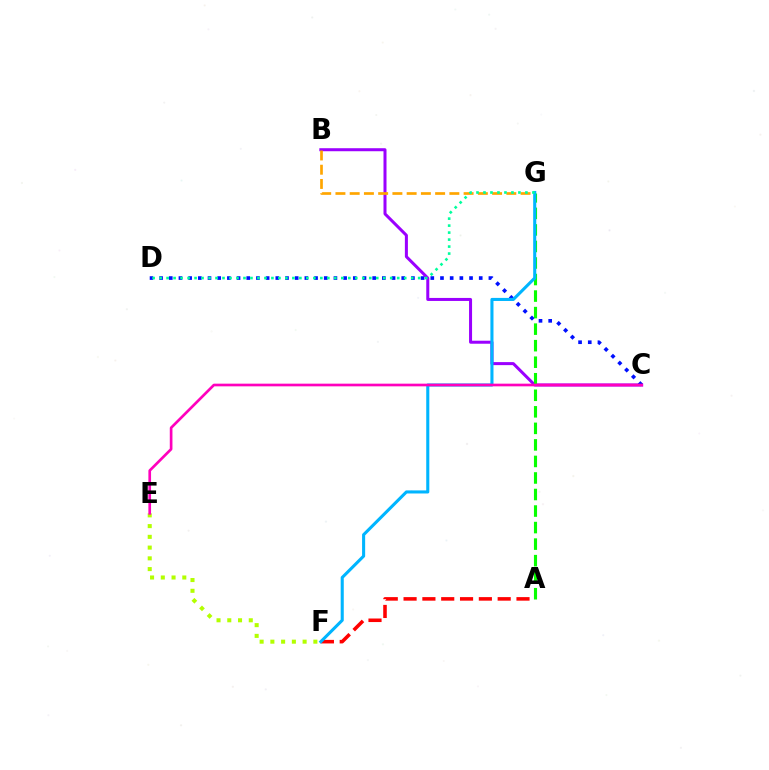{('B', 'C'): [{'color': '#9b00ff', 'line_style': 'solid', 'thickness': 2.17}], ('A', 'G'): [{'color': '#08ff00', 'line_style': 'dashed', 'thickness': 2.25}], ('C', 'D'): [{'color': '#0010ff', 'line_style': 'dotted', 'thickness': 2.63}], ('A', 'F'): [{'color': '#ff0000', 'line_style': 'dashed', 'thickness': 2.56}], ('B', 'G'): [{'color': '#ffa500', 'line_style': 'dashed', 'thickness': 1.93}], ('E', 'F'): [{'color': '#b3ff00', 'line_style': 'dotted', 'thickness': 2.92}], ('F', 'G'): [{'color': '#00b5ff', 'line_style': 'solid', 'thickness': 2.22}], ('C', 'E'): [{'color': '#ff00bd', 'line_style': 'solid', 'thickness': 1.92}], ('D', 'G'): [{'color': '#00ff9d', 'line_style': 'dotted', 'thickness': 1.9}]}